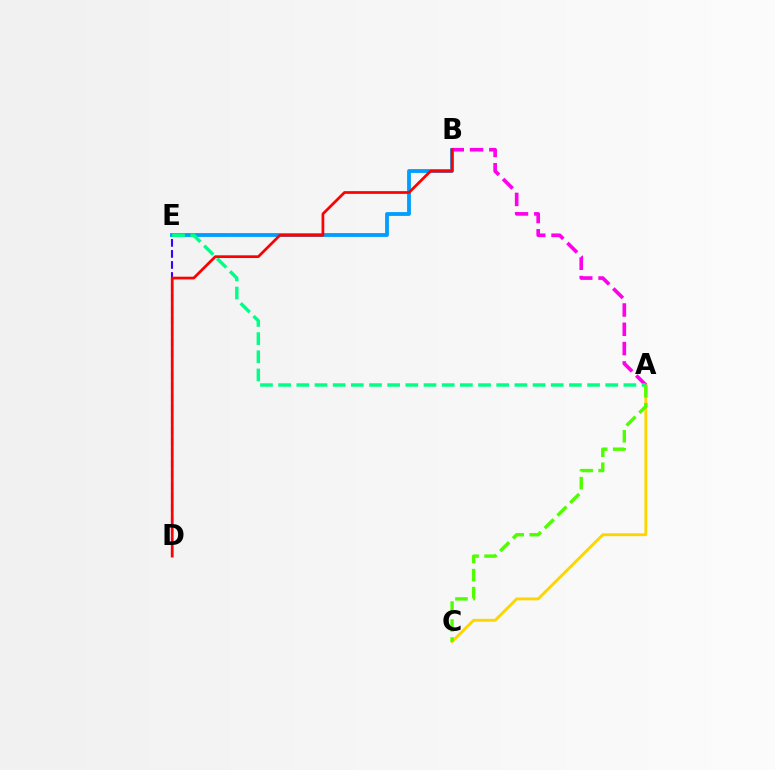{('A', 'C'): [{'color': '#ffd500', 'line_style': 'solid', 'thickness': 2.07}, {'color': '#4fff00', 'line_style': 'dashed', 'thickness': 2.44}], ('D', 'E'): [{'color': '#3700ff', 'line_style': 'dashed', 'thickness': 1.5}], ('B', 'E'): [{'color': '#009eff', 'line_style': 'solid', 'thickness': 2.74}], ('A', 'B'): [{'color': '#ff00ed', 'line_style': 'dashed', 'thickness': 2.62}], ('A', 'E'): [{'color': '#00ff86', 'line_style': 'dashed', 'thickness': 2.47}], ('B', 'D'): [{'color': '#ff0000', 'line_style': 'solid', 'thickness': 1.96}]}